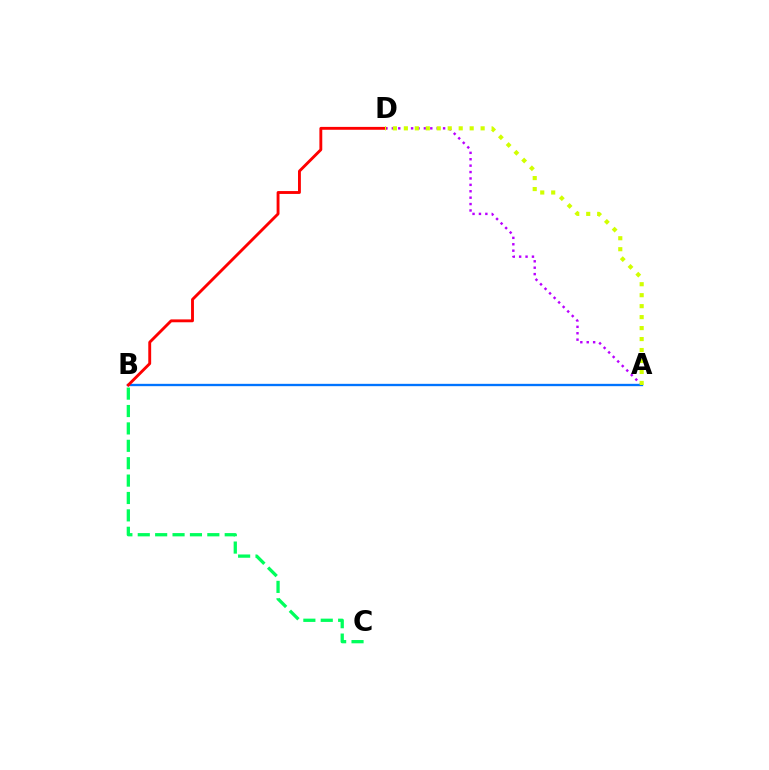{('A', 'D'): [{'color': '#b900ff', 'line_style': 'dotted', 'thickness': 1.74}, {'color': '#d1ff00', 'line_style': 'dotted', 'thickness': 2.98}], ('A', 'B'): [{'color': '#0074ff', 'line_style': 'solid', 'thickness': 1.68}], ('B', 'D'): [{'color': '#ff0000', 'line_style': 'solid', 'thickness': 2.07}], ('B', 'C'): [{'color': '#00ff5c', 'line_style': 'dashed', 'thickness': 2.36}]}